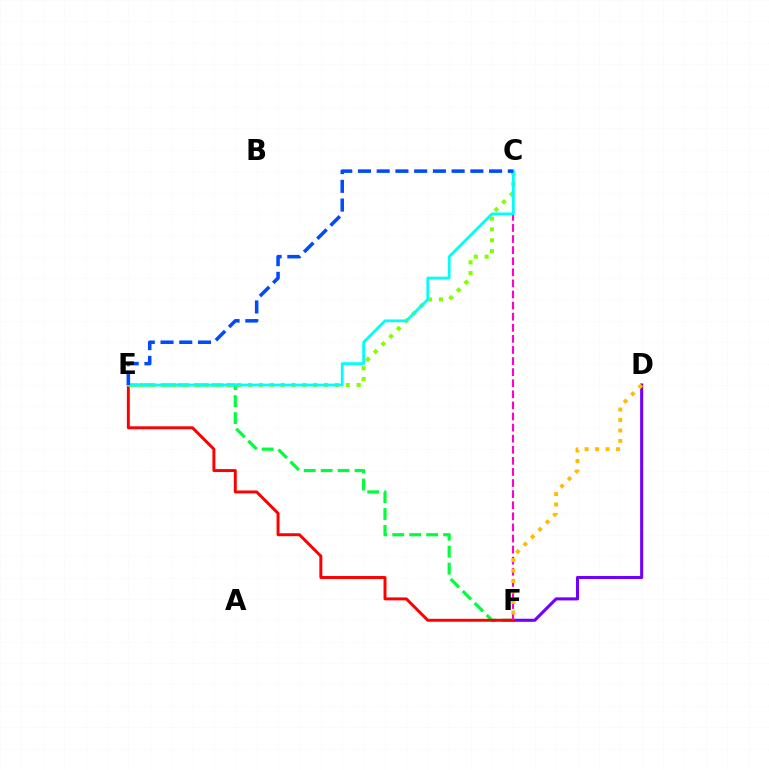{('D', 'F'): [{'color': '#7200ff', 'line_style': 'solid', 'thickness': 2.21}, {'color': '#ffbd00', 'line_style': 'dotted', 'thickness': 2.85}], ('E', 'F'): [{'color': '#00ff39', 'line_style': 'dashed', 'thickness': 2.31}, {'color': '#ff0000', 'line_style': 'solid', 'thickness': 2.13}], ('C', 'F'): [{'color': '#ff00cf', 'line_style': 'dashed', 'thickness': 1.51}], ('C', 'E'): [{'color': '#84ff00', 'line_style': 'dotted', 'thickness': 2.95}, {'color': '#00fff6', 'line_style': 'solid', 'thickness': 2.0}, {'color': '#004bff', 'line_style': 'dashed', 'thickness': 2.54}]}